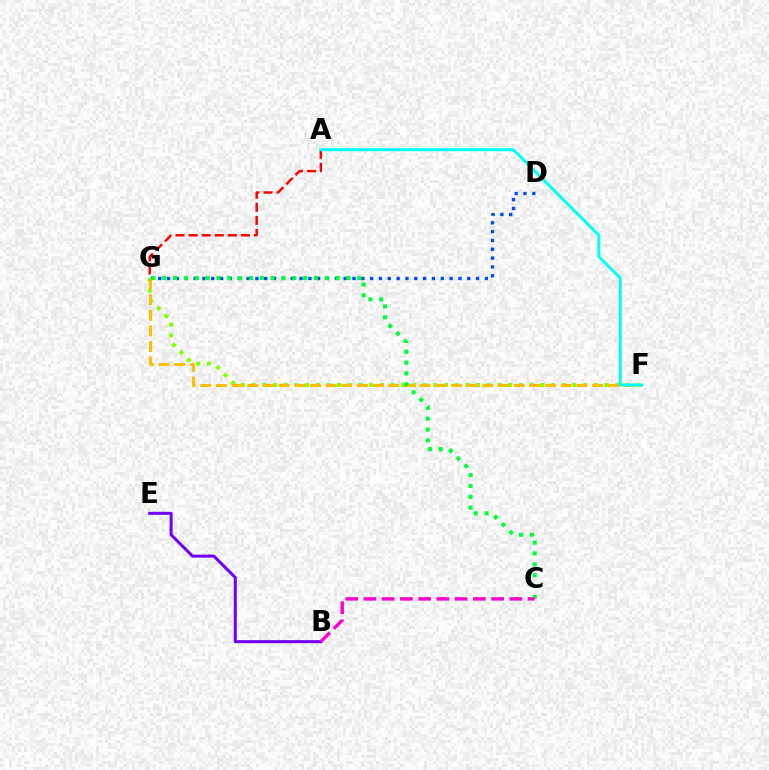{('D', 'G'): [{'color': '#004bff', 'line_style': 'dotted', 'thickness': 2.4}], ('F', 'G'): [{'color': '#84ff00', 'line_style': 'dotted', 'thickness': 2.91}, {'color': '#ffbd00', 'line_style': 'dashed', 'thickness': 2.13}], ('C', 'G'): [{'color': '#00ff39', 'line_style': 'dotted', 'thickness': 2.94}], ('B', 'E'): [{'color': '#7200ff', 'line_style': 'solid', 'thickness': 2.19}], ('B', 'C'): [{'color': '#ff00cf', 'line_style': 'dashed', 'thickness': 2.48}], ('A', 'G'): [{'color': '#ff0000', 'line_style': 'dashed', 'thickness': 1.78}], ('A', 'F'): [{'color': '#00fff6', 'line_style': 'solid', 'thickness': 2.11}]}